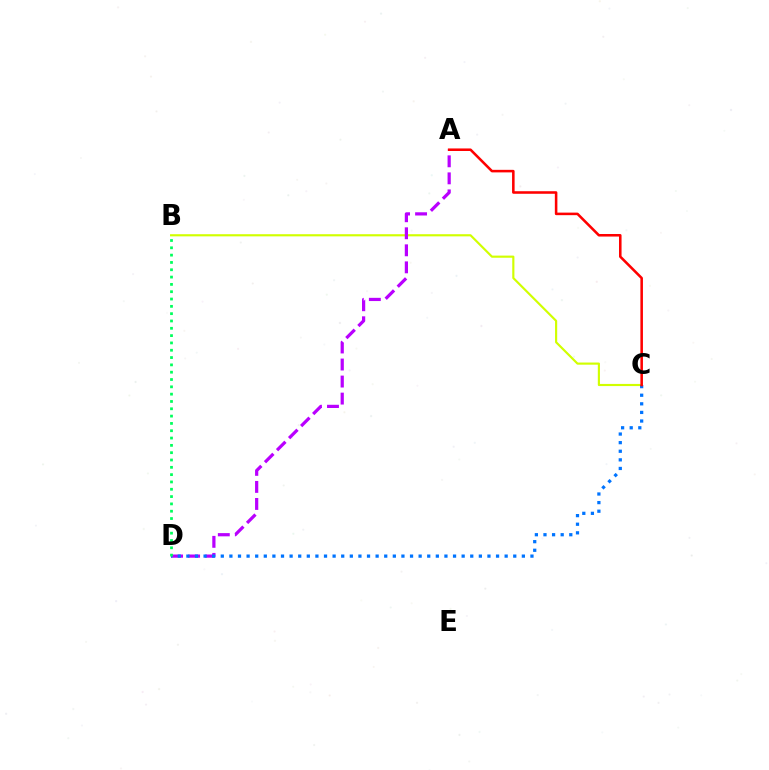{('B', 'C'): [{'color': '#d1ff00', 'line_style': 'solid', 'thickness': 1.55}], ('A', 'D'): [{'color': '#b900ff', 'line_style': 'dashed', 'thickness': 2.31}], ('C', 'D'): [{'color': '#0074ff', 'line_style': 'dotted', 'thickness': 2.34}], ('A', 'C'): [{'color': '#ff0000', 'line_style': 'solid', 'thickness': 1.84}], ('B', 'D'): [{'color': '#00ff5c', 'line_style': 'dotted', 'thickness': 1.99}]}